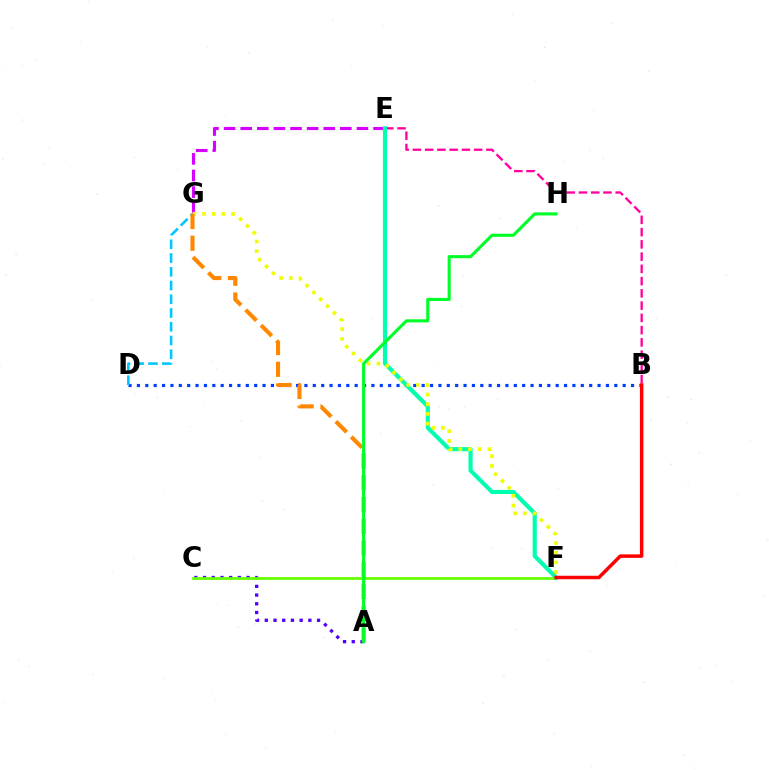{('A', 'C'): [{'color': '#4f00ff', 'line_style': 'dotted', 'thickness': 2.37}], ('E', 'G'): [{'color': '#d600ff', 'line_style': 'dashed', 'thickness': 2.26}], ('B', 'D'): [{'color': '#003fff', 'line_style': 'dotted', 'thickness': 2.28}], ('C', 'F'): [{'color': '#66ff00', 'line_style': 'solid', 'thickness': 1.98}], ('B', 'E'): [{'color': '#ff00a0', 'line_style': 'dashed', 'thickness': 1.66}], ('E', 'F'): [{'color': '#00ffaf', 'line_style': 'solid', 'thickness': 2.98}], ('F', 'G'): [{'color': '#eeff00', 'line_style': 'dotted', 'thickness': 2.63}], ('B', 'F'): [{'color': '#ff0000', 'line_style': 'solid', 'thickness': 2.5}], ('D', 'G'): [{'color': '#00c7ff', 'line_style': 'dashed', 'thickness': 1.87}], ('A', 'G'): [{'color': '#ff8800', 'line_style': 'dashed', 'thickness': 2.95}], ('A', 'H'): [{'color': '#00ff27', 'line_style': 'solid', 'thickness': 2.22}]}